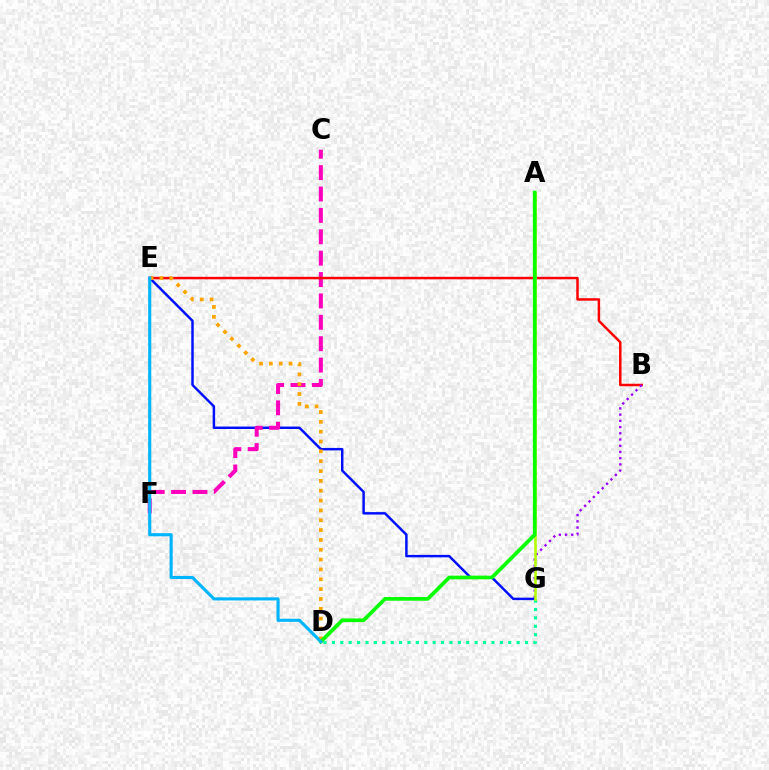{('E', 'G'): [{'color': '#0010ff', 'line_style': 'solid', 'thickness': 1.78}], ('C', 'F'): [{'color': '#ff00bd', 'line_style': 'dashed', 'thickness': 2.9}], ('B', 'E'): [{'color': '#ff0000', 'line_style': 'solid', 'thickness': 1.79}], ('D', 'G'): [{'color': '#00ff9d', 'line_style': 'dotted', 'thickness': 2.28}], ('B', 'G'): [{'color': '#9b00ff', 'line_style': 'dotted', 'thickness': 1.69}], ('D', 'E'): [{'color': '#ffa500', 'line_style': 'dotted', 'thickness': 2.67}, {'color': '#00b5ff', 'line_style': 'solid', 'thickness': 2.24}], ('A', 'G'): [{'color': '#b3ff00', 'line_style': 'solid', 'thickness': 1.85}], ('A', 'D'): [{'color': '#08ff00', 'line_style': 'solid', 'thickness': 2.66}]}